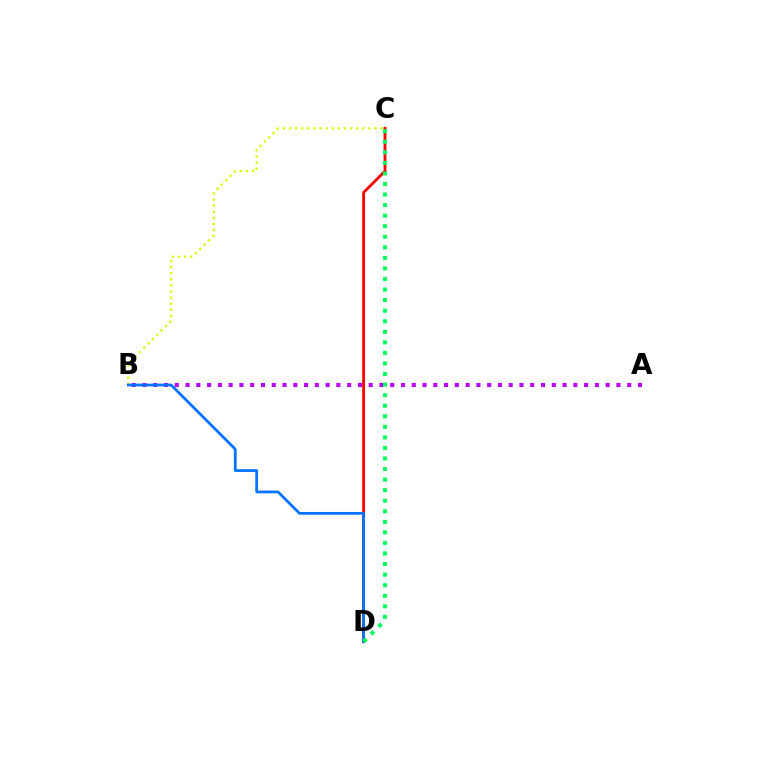{('B', 'C'): [{'color': '#d1ff00', 'line_style': 'dotted', 'thickness': 1.66}], ('A', 'B'): [{'color': '#b900ff', 'line_style': 'dotted', 'thickness': 2.93}], ('C', 'D'): [{'color': '#ff0000', 'line_style': 'solid', 'thickness': 2.02}, {'color': '#00ff5c', 'line_style': 'dotted', 'thickness': 2.87}], ('B', 'D'): [{'color': '#0074ff', 'line_style': 'solid', 'thickness': 1.97}]}